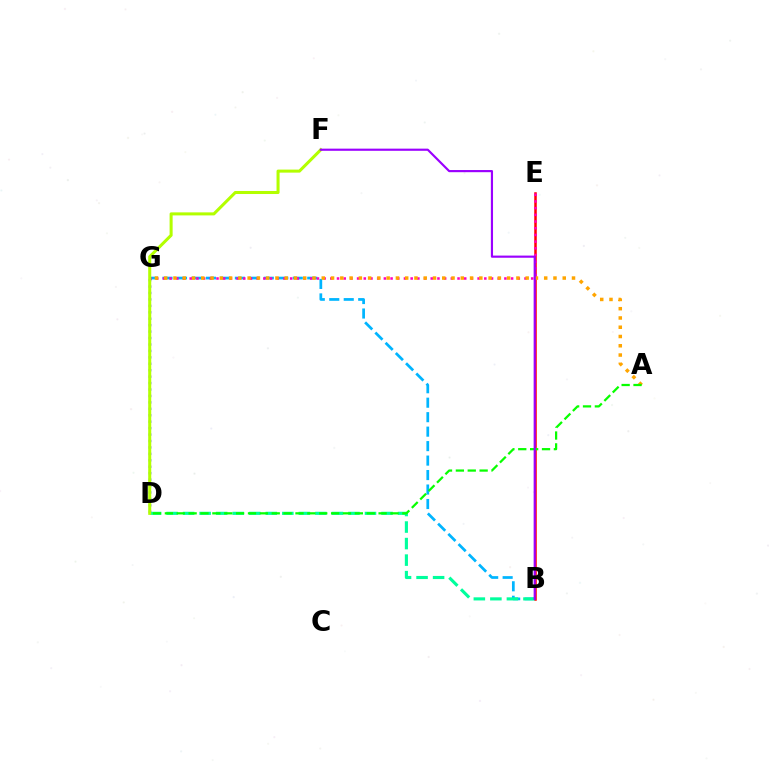{('B', 'G'): [{'color': '#00b5ff', 'line_style': 'dashed', 'thickness': 1.97}], ('B', 'E'): [{'color': '#ff0000', 'line_style': 'solid', 'thickness': 1.81}], ('E', 'G'): [{'color': '#ff00bd', 'line_style': 'dotted', 'thickness': 1.82}], ('A', 'G'): [{'color': '#ffa500', 'line_style': 'dotted', 'thickness': 2.52}], ('D', 'G'): [{'color': '#0010ff', 'line_style': 'dotted', 'thickness': 1.75}], ('B', 'D'): [{'color': '#00ff9d', 'line_style': 'dashed', 'thickness': 2.25}], ('A', 'D'): [{'color': '#08ff00', 'line_style': 'dashed', 'thickness': 1.61}], ('D', 'F'): [{'color': '#b3ff00', 'line_style': 'solid', 'thickness': 2.19}], ('B', 'F'): [{'color': '#9b00ff', 'line_style': 'solid', 'thickness': 1.56}]}